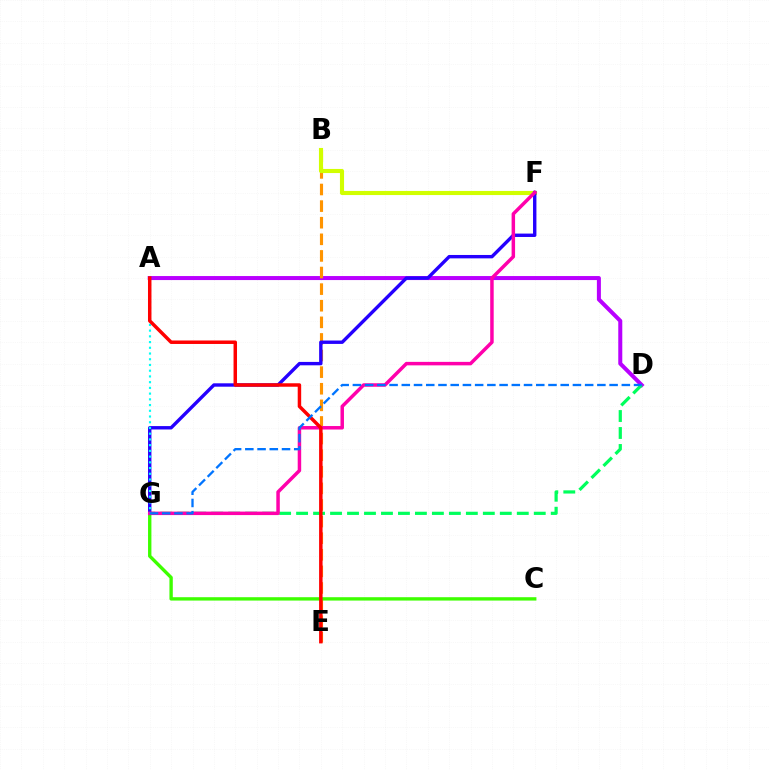{('A', 'D'): [{'color': '#b900ff', 'line_style': 'solid', 'thickness': 2.89}], ('B', 'E'): [{'color': '#ff9400', 'line_style': 'dashed', 'thickness': 2.26}], ('C', 'G'): [{'color': '#3dff00', 'line_style': 'solid', 'thickness': 2.42}], ('B', 'F'): [{'color': '#d1ff00', 'line_style': 'solid', 'thickness': 2.96}], ('D', 'G'): [{'color': '#00ff5c', 'line_style': 'dashed', 'thickness': 2.31}, {'color': '#0074ff', 'line_style': 'dashed', 'thickness': 1.66}], ('F', 'G'): [{'color': '#2500ff', 'line_style': 'solid', 'thickness': 2.44}, {'color': '#ff00ac', 'line_style': 'solid', 'thickness': 2.51}], ('A', 'G'): [{'color': '#00fff6', 'line_style': 'dotted', 'thickness': 1.56}], ('A', 'E'): [{'color': '#ff0000', 'line_style': 'solid', 'thickness': 2.5}]}